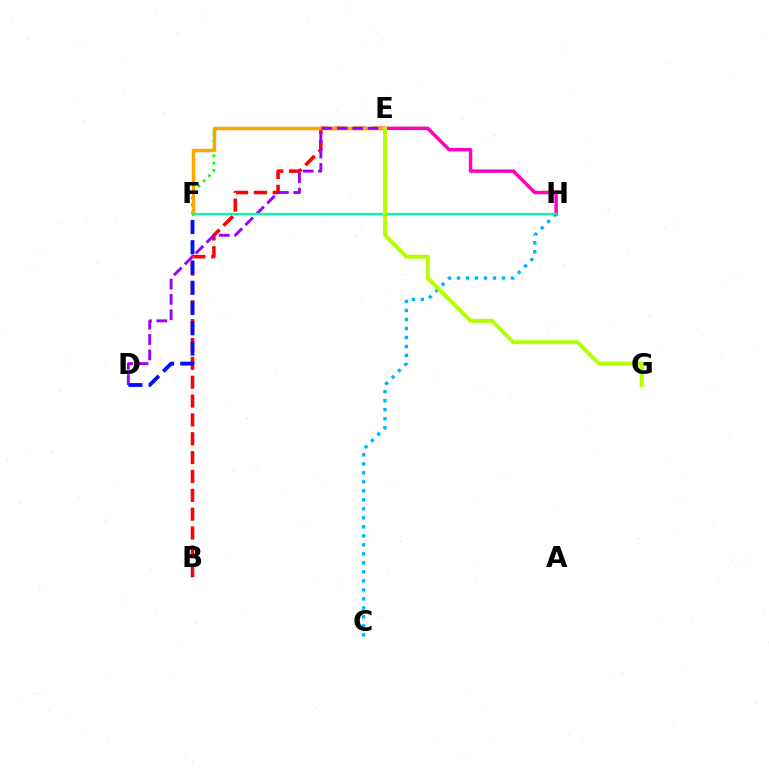{('B', 'E'): [{'color': '#ff0000', 'line_style': 'dashed', 'thickness': 2.56}], ('E', 'F'): [{'color': '#08ff00', 'line_style': 'dotted', 'thickness': 1.98}, {'color': '#ffa500', 'line_style': 'solid', 'thickness': 2.48}], ('C', 'H'): [{'color': '#00b5ff', 'line_style': 'dotted', 'thickness': 2.45}], ('E', 'H'): [{'color': '#ff00bd', 'line_style': 'solid', 'thickness': 2.5}], ('D', 'E'): [{'color': '#9b00ff', 'line_style': 'dashed', 'thickness': 2.09}], ('D', 'F'): [{'color': '#0010ff', 'line_style': 'dashed', 'thickness': 2.75}], ('F', 'H'): [{'color': '#00ff9d', 'line_style': 'solid', 'thickness': 1.63}], ('E', 'G'): [{'color': '#b3ff00', 'line_style': 'solid', 'thickness': 2.85}]}